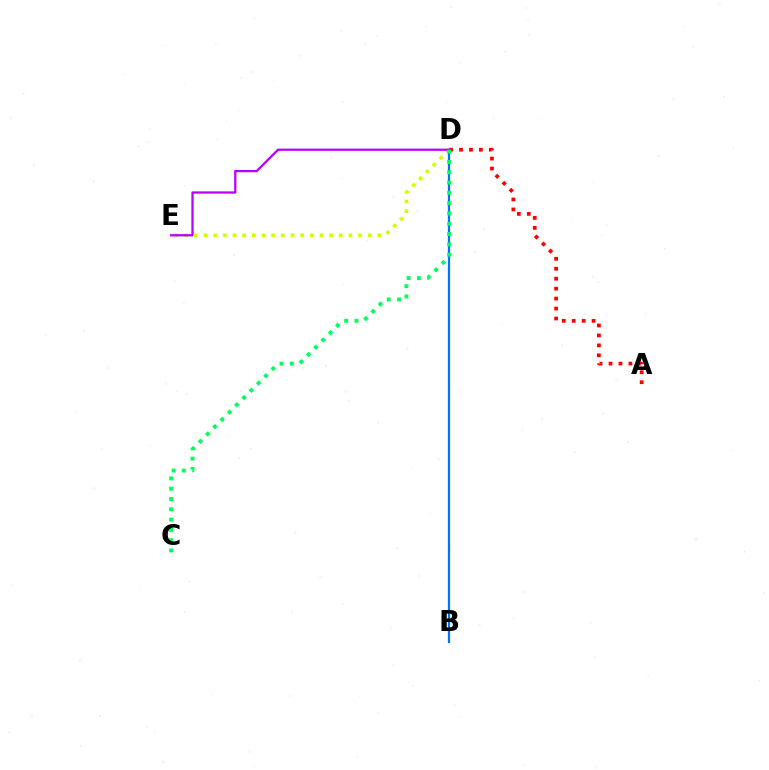{('A', 'D'): [{'color': '#ff0000', 'line_style': 'dotted', 'thickness': 2.7}], ('D', 'E'): [{'color': '#d1ff00', 'line_style': 'dotted', 'thickness': 2.62}, {'color': '#b900ff', 'line_style': 'solid', 'thickness': 1.63}], ('B', 'D'): [{'color': '#0074ff', 'line_style': 'solid', 'thickness': 1.62}], ('C', 'D'): [{'color': '#00ff5c', 'line_style': 'dotted', 'thickness': 2.8}]}